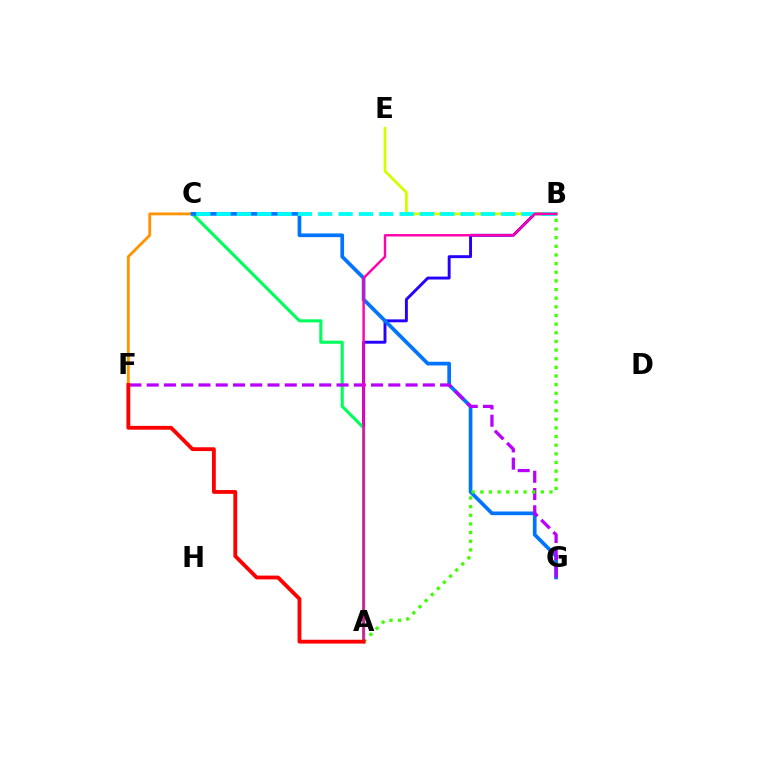{('A', 'B'): [{'color': '#2500ff', 'line_style': 'solid', 'thickness': 2.1}, {'color': '#3dff00', 'line_style': 'dotted', 'thickness': 2.35}, {'color': '#ff00ac', 'line_style': 'solid', 'thickness': 1.73}], ('B', 'E'): [{'color': '#d1ff00', 'line_style': 'solid', 'thickness': 2.02}], ('C', 'F'): [{'color': '#ff9400', 'line_style': 'solid', 'thickness': 2.04}], ('A', 'C'): [{'color': '#00ff5c', 'line_style': 'solid', 'thickness': 2.23}], ('C', 'G'): [{'color': '#0074ff', 'line_style': 'solid', 'thickness': 2.66}], ('B', 'C'): [{'color': '#00fff6', 'line_style': 'dashed', 'thickness': 2.76}], ('F', 'G'): [{'color': '#b900ff', 'line_style': 'dashed', 'thickness': 2.34}], ('A', 'F'): [{'color': '#ff0000', 'line_style': 'solid', 'thickness': 2.75}]}